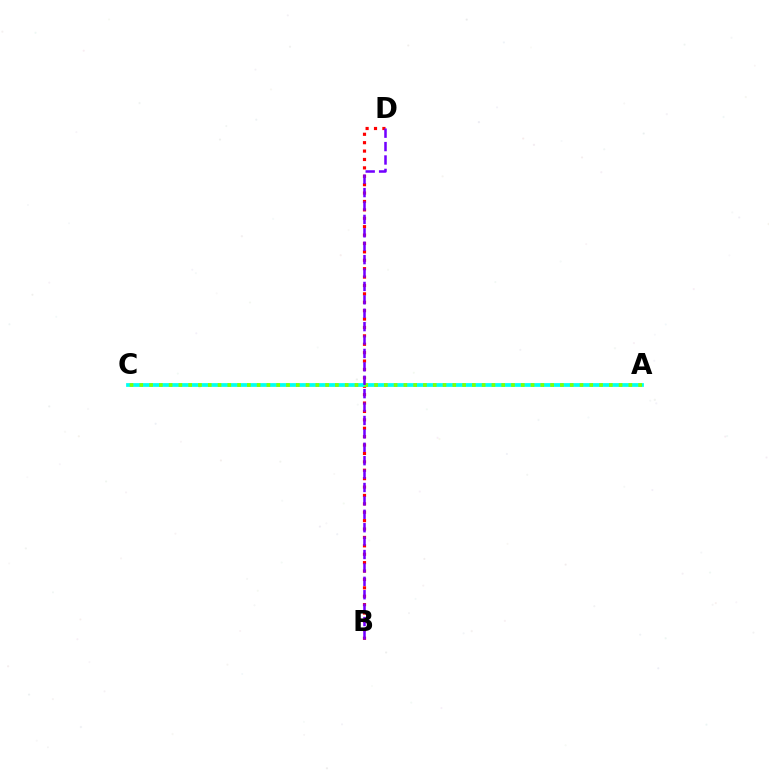{('B', 'D'): [{'color': '#ff0000', 'line_style': 'dotted', 'thickness': 2.28}, {'color': '#7200ff', 'line_style': 'dashed', 'thickness': 1.82}], ('A', 'C'): [{'color': '#00fff6', 'line_style': 'solid', 'thickness': 2.71}, {'color': '#84ff00', 'line_style': 'dotted', 'thickness': 2.66}]}